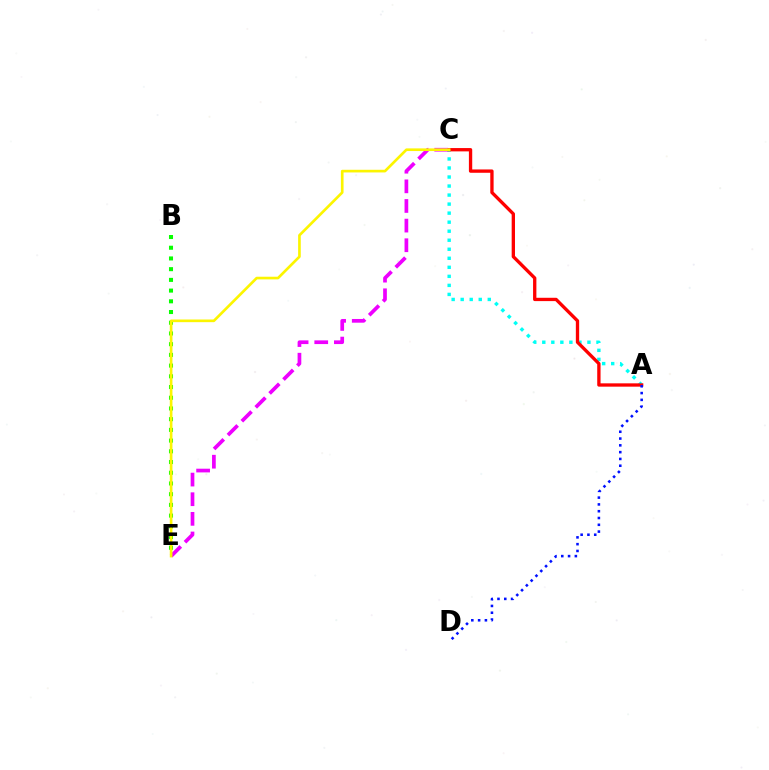{('C', 'E'): [{'color': '#ee00ff', 'line_style': 'dashed', 'thickness': 2.67}, {'color': '#fcf500', 'line_style': 'solid', 'thickness': 1.92}], ('B', 'E'): [{'color': '#08ff00', 'line_style': 'dotted', 'thickness': 2.91}], ('A', 'C'): [{'color': '#00fff6', 'line_style': 'dotted', 'thickness': 2.45}, {'color': '#ff0000', 'line_style': 'solid', 'thickness': 2.39}], ('A', 'D'): [{'color': '#0010ff', 'line_style': 'dotted', 'thickness': 1.85}]}